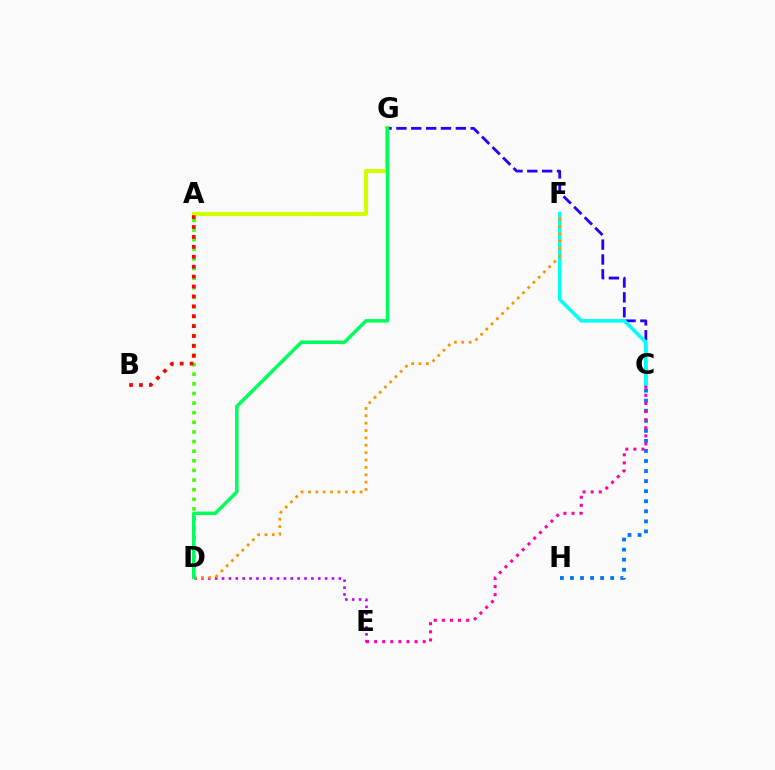{('A', 'G'): [{'color': '#d1ff00', 'line_style': 'solid', 'thickness': 2.97}], ('D', 'E'): [{'color': '#b900ff', 'line_style': 'dotted', 'thickness': 1.87}], ('C', 'G'): [{'color': '#2500ff', 'line_style': 'dashed', 'thickness': 2.02}], ('C', 'F'): [{'color': '#00fff6', 'line_style': 'solid', 'thickness': 2.58}], ('A', 'D'): [{'color': '#3dff00', 'line_style': 'dotted', 'thickness': 2.61}], ('D', 'F'): [{'color': '#ff9400', 'line_style': 'dotted', 'thickness': 2.0}], ('D', 'G'): [{'color': '#00ff5c', 'line_style': 'solid', 'thickness': 2.52}], ('A', 'B'): [{'color': '#ff0000', 'line_style': 'dotted', 'thickness': 2.69}], ('C', 'H'): [{'color': '#0074ff', 'line_style': 'dotted', 'thickness': 2.73}], ('C', 'E'): [{'color': '#ff00ac', 'line_style': 'dotted', 'thickness': 2.2}]}